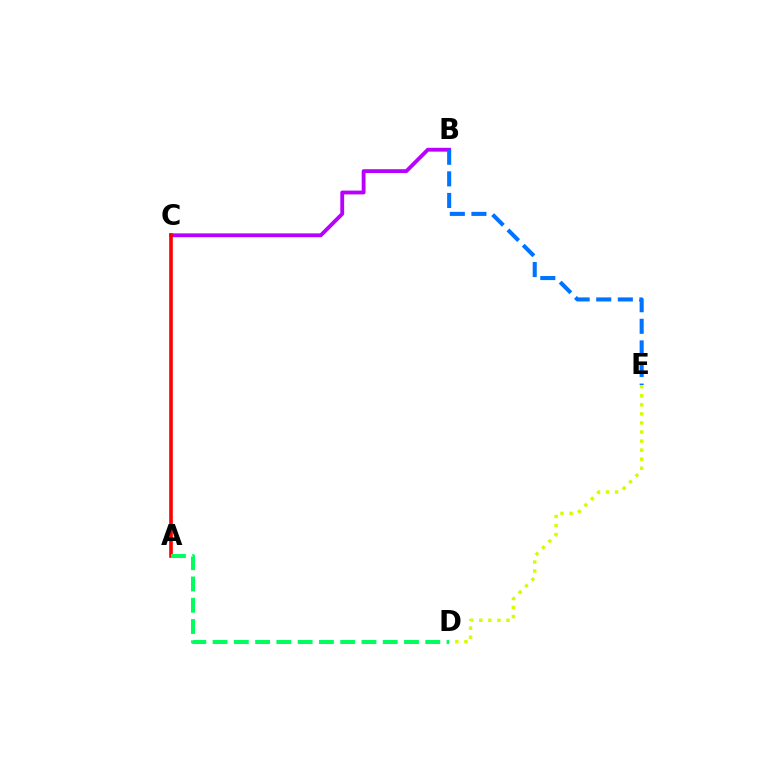{('B', 'C'): [{'color': '#b900ff', 'line_style': 'solid', 'thickness': 2.75}], ('A', 'C'): [{'color': '#ff0000', 'line_style': 'solid', 'thickness': 2.6}], ('D', 'E'): [{'color': '#d1ff00', 'line_style': 'dotted', 'thickness': 2.46}], ('A', 'D'): [{'color': '#00ff5c', 'line_style': 'dashed', 'thickness': 2.89}], ('B', 'E'): [{'color': '#0074ff', 'line_style': 'dashed', 'thickness': 2.93}]}